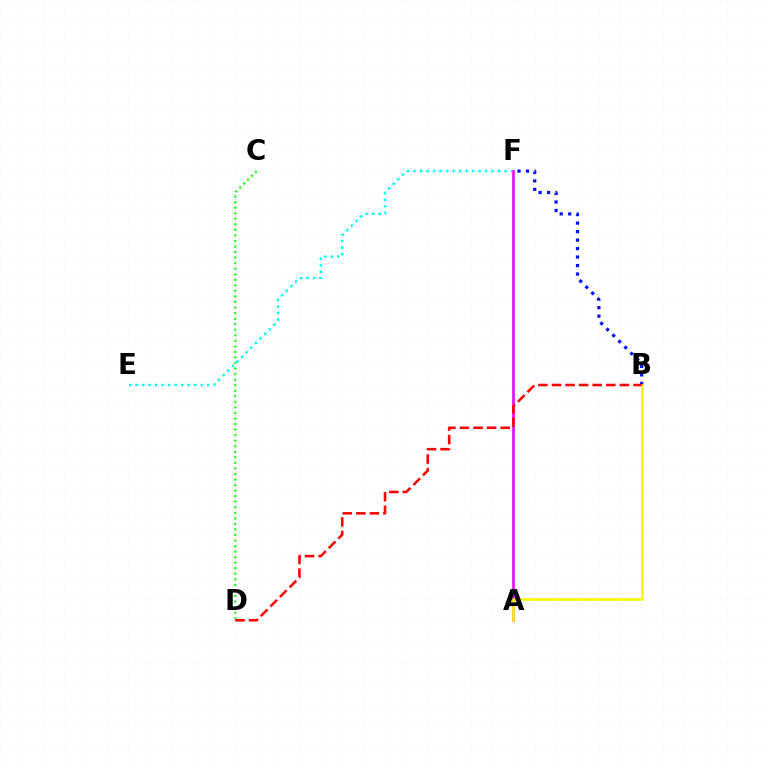{('C', 'D'): [{'color': '#08ff00', 'line_style': 'dotted', 'thickness': 1.51}], ('B', 'F'): [{'color': '#0010ff', 'line_style': 'dotted', 'thickness': 2.31}], ('E', 'F'): [{'color': '#00fff6', 'line_style': 'dotted', 'thickness': 1.77}], ('A', 'F'): [{'color': '#ee00ff', 'line_style': 'solid', 'thickness': 1.89}], ('A', 'B'): [{'color': '#fcf500', 'line_style': 'solid', 'thickness': 1.9}], ('B', 'D'): [{'color': '#ff0000', 'line_style': 'dashed', 'thickness': 1.85}]}